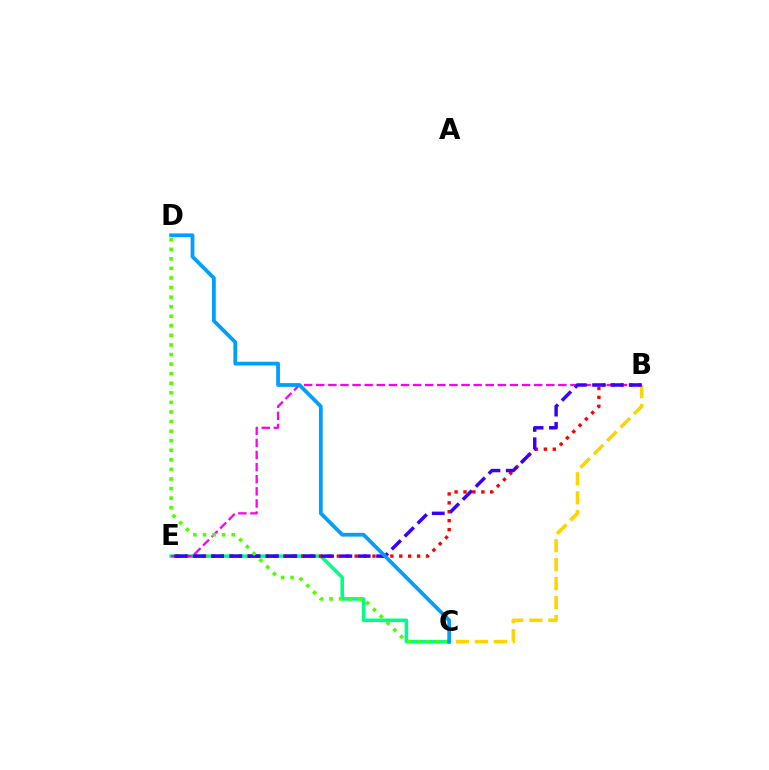{('B', 'C'): [{'color': '#ffd500', 'line_style': 'dashed', 'thickness': 2.58}], ('C', 'E'): [{'color': '#00ff86', 'line_style': 'solid', 'thickness': 2.56}], ('B', 'E'): [{'color': '#ff00ed', 'line_style': 'dashed', 'thickness': 1.64}, {'color': '#ff0000', 'line_style': 'dotted', 'thickness': 2.42}, {'color': '#3700ff', 'line_style': 'dashed', 'thickness': 2.49}], ('C', 'D'): [{'color': '#4fff00', 'line_style': 'dotted', 'thickness': 2.6}, {'color': '#009eff', 'line_style': 'solid', 'thickness': 2.71}]}